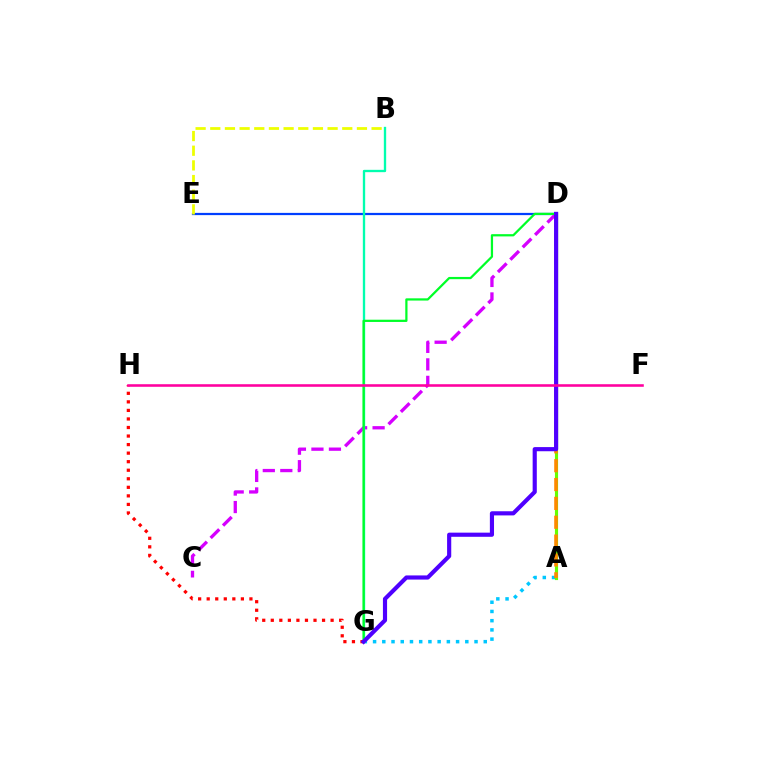{('D', 'E'): [{'color': '#003fff', 'line_style': 'solid', 'thickness': 1.61}], ('G', 'H'): [{'color': '#ff0000', 'line_style': 'dotted', 'thickness': 2.32}], ('A', 'G'): [{'color': '#00c7ff', 'line_style': 'dotted', 'thickness': 2.51}], ('A', 'D'): [{'color': '#66ff00', 'line_style': 'solid', 'thickness': 2.27}, {'color': '#ff8800', 'line_style': 'dashed', 'thickness': 2.56}], ('C', 'D'): [{'color': '#d600ff', 'line_style': 'dashed', 'thickness': 2.38}], ('B', 'E'): [{'color': '#eeff00', 'line_style': 'dashed', 'thickness': 1.99}], ('B', 'G'): [{'color': '#00ffaf', 'line_style': 'solid', 'thickness': 1.68}], ('D', 'G'): [{'color': '#00ff27', 'line_style': 'solid', 'thickness': 1.61}, {'color': '#4f00ff', 'line_style': 'solid', 'thickness': 2.99}], ('F', 'H'): [{'color': '#ff00a0', 'line_style': 'solid', 'thickness': 1.86}]}